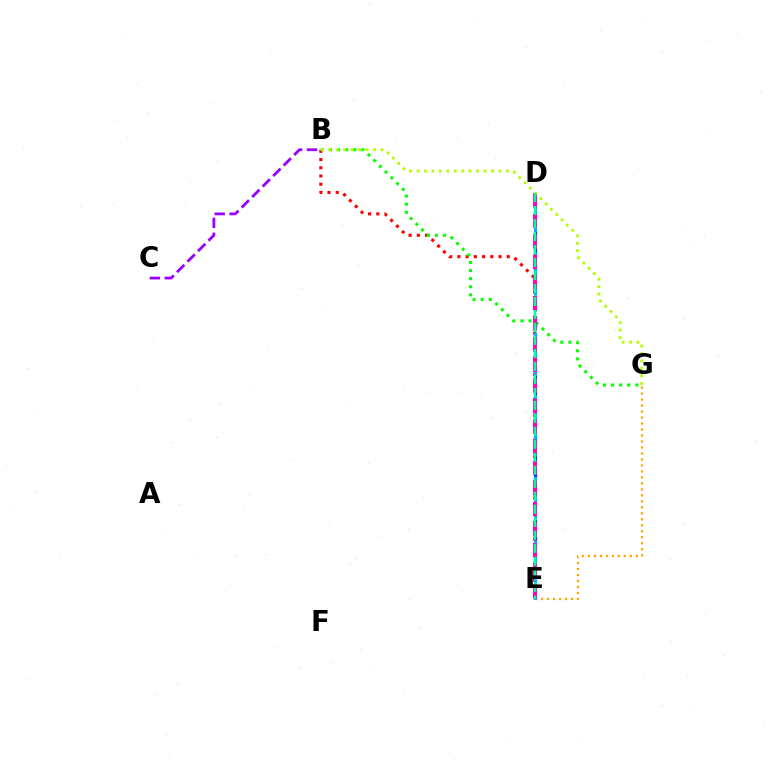{('E', 'G'): [{'color': '#ffa500', 'line_style': 'dotted', 'thickness': 1.63}], ('D', 'E'): [{'color': '#0010ff', 'line_style': 'dashed', 'thickness': 2.31}, {'color': '#00b5ff', 'line_style': 'dashed', 'thickness': 2.17}, {'color': '#ff00bd', 'line_style': 'dashed', 'thickness': 2.8}, {'color': '#00ff9d', 'line_style': 'dashed', 'thickness': 1.76}], ('B', 'E'): [{'color': '#ff0000', 'line_style': 'dotted', 'thickness': 2.24}], ('B', 'C'): [{'color': '#9b00ff', 'line_style': 'dashed', 'thickness': 2.02}], ('B', 'G'): [{'color': '#08ff00', 'line_style': 'dotted', 'thickness': 2.2}, {'color': '#b3ff00', 'line_style': 'dotted', 'thickness': 2.03}]}